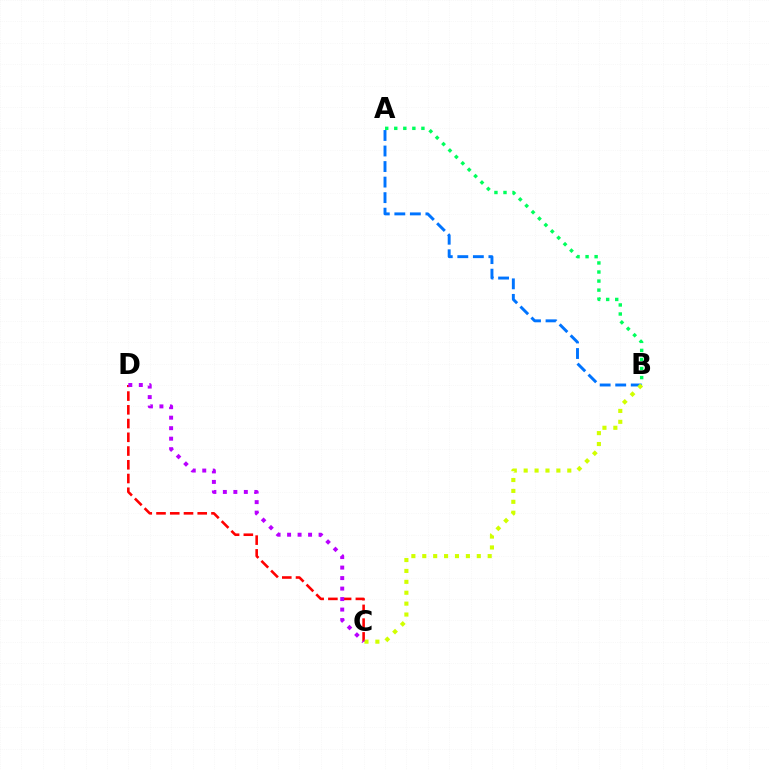{('A', 'B'): [{'color': '#0074ff', 'line_style': 'dashed', 'thickness': 2.11}, {'color': '#00ff5c', 'line_style': 'dotted', 'thickness': 2.46}], ('C', 'D'): [{'color': '#ff0000', 'line_style': 'dashed', 'thickness': 1.87}, {'color': '#b900ff', 'line_style': 'dotted', 'thickness': 2.85}], ('B', 'C'): [{'color': '#d1ff00', 'line_style': 'dotted', 'thickness': 2.96}]}